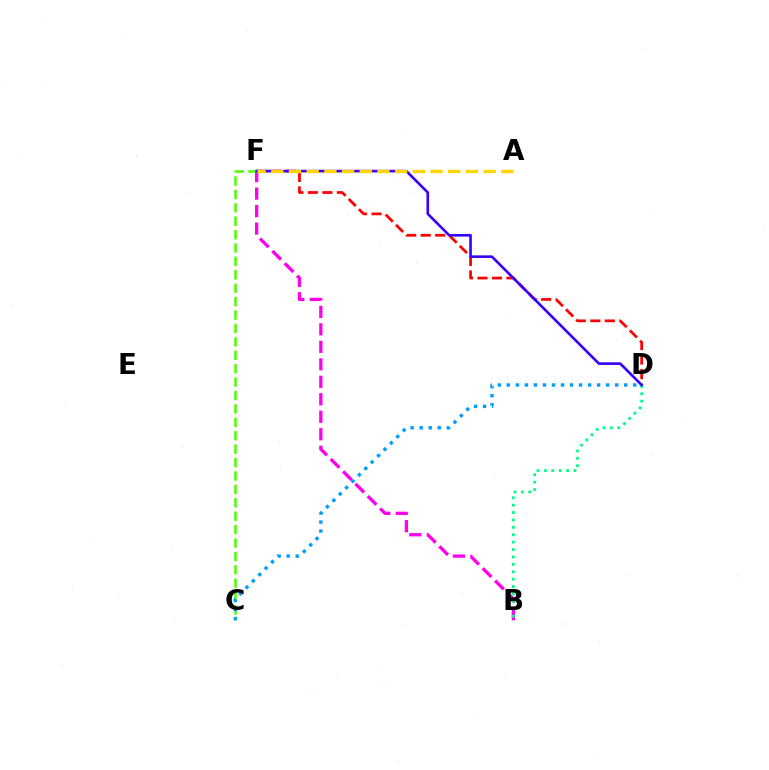{('B', 'F'): [{'color': '#ff00ed', 'line_style': 'dashed', 'thickness': 2.38}], ('C', 'F'): [{'color': '#4fff00', 'line_style': 'dashed', 'thickness': 1.82}], ('D', 'F'): [{'color': '#ff0000', 'line_style': 'dashed', 'thickness': 1.97}, {'color': '#3700ff', 'line_style': 'solid', 'thickness': 1.89}], ('B', 'D'): [{'color': '#00ff86', 'line_style': 'dotted', 'thickness': 2.01}], ('A', 'F'): [{'color': '#ffd500', 'line_style': 'dashed', 'thickness': 2.4}], ('C', 'D'): [{'color': '#009eff', 'line_style': 'dotted', 'thickness': 2.45}]}